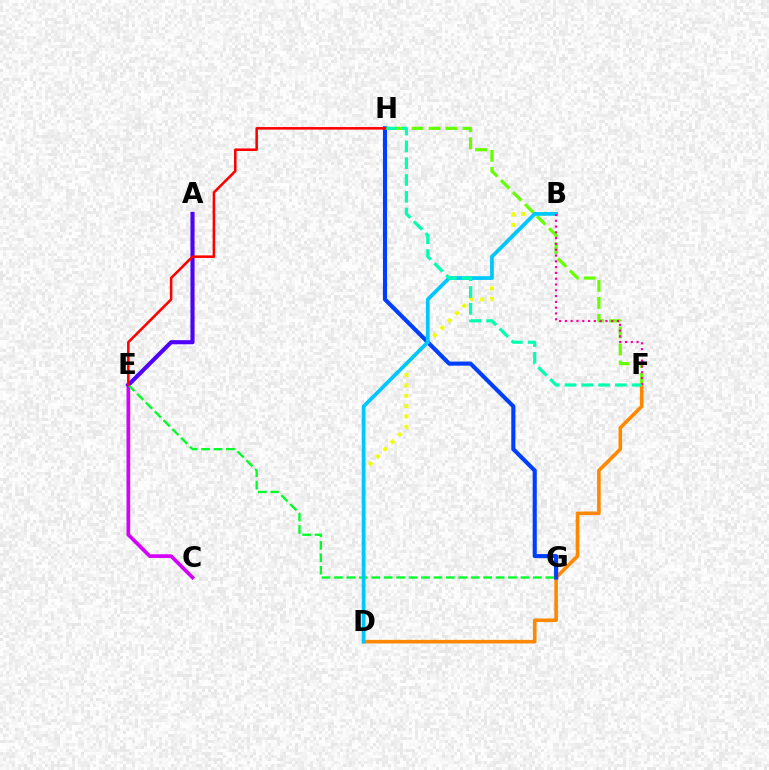{('B', 'D'): [{'color': '#eeff00', 'line_style': 'dotted', 'thickness': 2.81}, {'color': '#00c7ff', 'line_style': 'solid', 'thickness': 2.7}], ('C', 'E'): [{'color': '#d600ff', 'line_style': 'solid', 'thickness': 2.66}], ('F', 'H'): [{'color': '#66ff00', 'line_style': 'dashed', 'thickness': 2.31}, {'color': '#00ffaf', 'line_style': 'dashed', 'thickness': 2.28}], ('D', 'F'): [{'color': '#ff8800', 'line_style': 'solid', 'thickness': 2.59}], ('A', 'E'): [{'color': '#4f00ff', 'line_style': 'solid', 'thickness': 2.96}], ('G', 'H'): [{'color': '#003fff', 'line_style': 'solid', 'thickness': 2.96}], ('E', 'G'): [{'color': '#00ff27', 'line_style': 'dashed', 'thickness': 1.69}], ('B', 'F'): [{'color': '#ff00a0', 'line_style': 'dotted', 'thickness': 1.57}], ('E', 'H'): [{'color': '#ff0000', 'line_style': 'solid', 'thickness': 1.84}]}